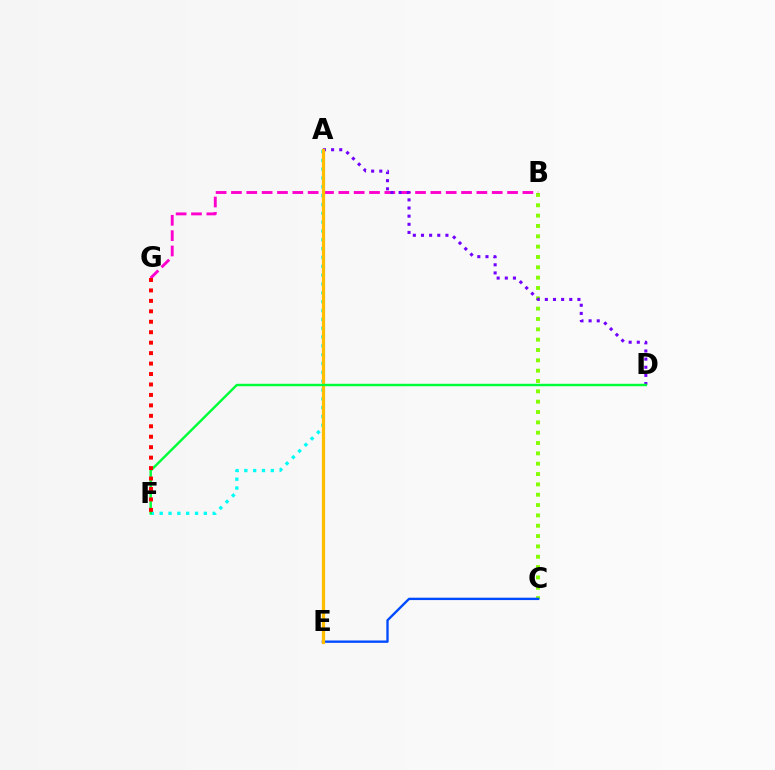{('B', 'C'): [{'color': '#84ff00', 'line_style': 'dotted', 'thickness': 2.81}], ('A', 'F'): [{'color': '#00fff6', 'line_style': 'dotted', 'thickness': 2.4}], ('C', 'E'): [{'color': '#004bff', 'line_style': 'solid', 'thickness': 1.7}], ('B', 'G'): [{'color': '#ff00cf', 'line_style': 'dashed', 'thickness': 2.08}], ('A', 'D'): [{'color': '#7200ff', 'line_style': 'dotted', 'thickness': 2.21}], ('A', 'E'): [{'color': '#ffbd00', 'line_style': 'solid', 'thickness': 2.34}], ('D', 'F'): [{'color': '#00ff39', 'line_style': 'solid', 'thickness': 1.74}], ('F', 'G'): [{'color': '#ff0000', 'line_style': 'dotted', 'thickness': 2.84}]}